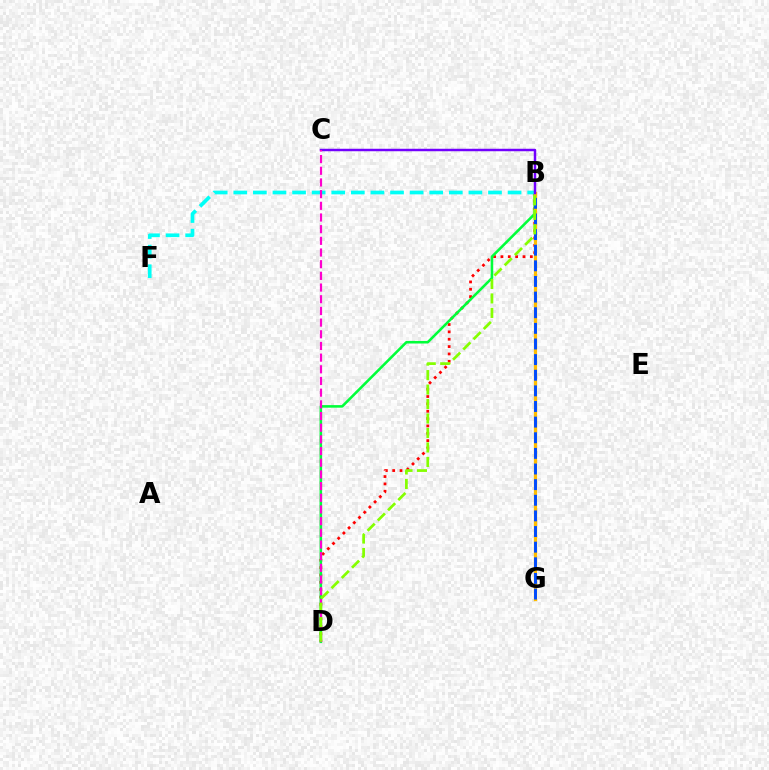{('B', 'D'): [{'color': '#ff0000', 'line_style': 'dotted', 'thickness': 2.0}, {'color': '#00ff39', 'line_style': 'solid', 'thickness': 1.85}, {'color': '#84ff00', 'line_style': 'dashed', 'thickness': 1.97}], ('B', 'F'): [{'color': '#00fff6', 'line_style': 'dashed', 'thickness': 2.66}], ('B', 'G'): [{'color': '#ffbd00', 'line_style': 'solid', 'thickness': 2.36}, {'color': '#004bff', 'line_style': 'dashed', 'thickness': 2.12}], ('B', 'C'): [{'color': '#7200ff', 'line_style': 'solid', 'thickness': 1.78}], ('C', 'D'): [{'color': '#ff00cf', 'line_style': 'dashed', 'thickness': 1.59}]}